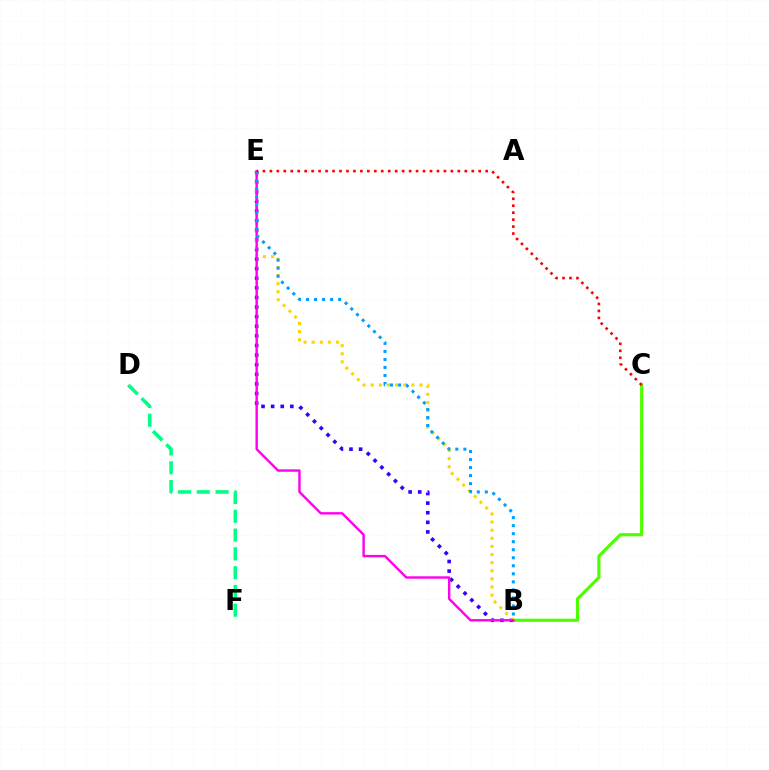{('B', 'C'): [{'color': '#4fff00', 'line_style': 'solid', 'thickness': 2.28}], ('B', 'E'): [{'color': '#3700ff', 'line_style': 'dotted', 'thickness': 2.61}, {'color': '#ffd500', 'line_style': 'dotted', 'thickness': 2.21}, {'color': '#ff00ed', 'line_style': 'solid', 'thickness': 1.73}, {'color': '#009eff', 'line_style': 'dotted', 'thickness': 2.18}], ('D', 'F'): [{'color': '#00ff86', 'line_style': 'dashed', 'thickness': 2.55}], ('C', 'E'): [{'color': '#ff0000', 'line_style': 'dotted', 'thickness': 1.89}]}